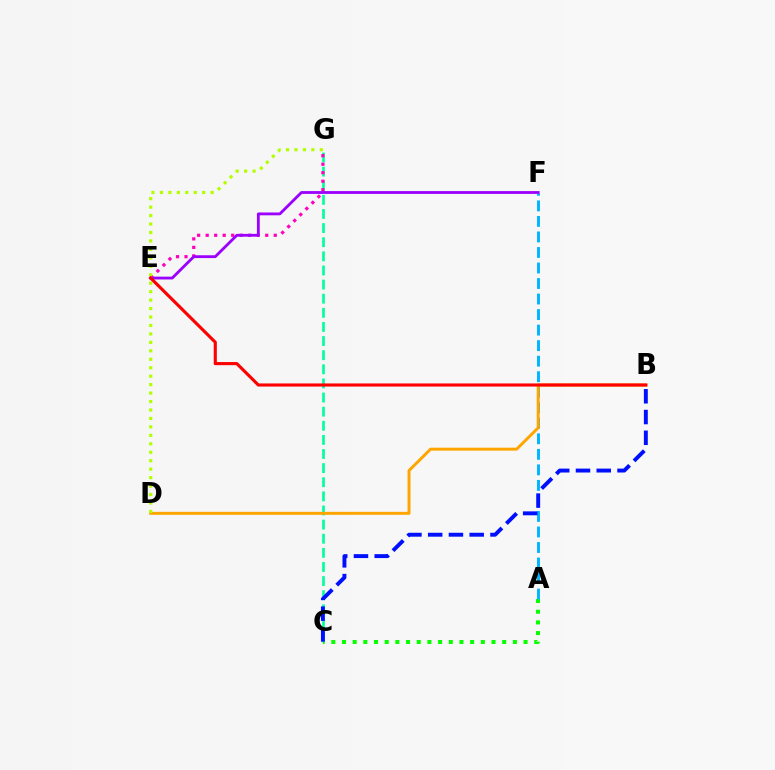{('C', 'G'): [{'color': '#00ff9d', 'line_style': 'dashed', 'thickness': 1.92}], ('A', 'C'): [{'color': '#08ff00', 'line_style': 'dotted', 'thickness': 2.9}], ('E', 'G'): [{'color': '#ff00bd', 'line_style': 'dotted', 'thickness': 2.31}], ('A', 'F'): [{'color': '#00b5ff', 'line_style': 'dashed', 'thickness': 2.11}], ('E', 'F'): [{'color': '#9b00ff', 'line_style': 'solid', 'thickness': 2.03}], ('B', 'D'): [{'color': '#ffa500', 'line_style': 'solid', 'thickness': 2.13}], ('D', 'G'): [{'color': '#b3ff00', 'line_style': 'dotted', 'thickness': 2.3}], ('B', 'E'): [{'color': '#ff0000', 'line_style': 'solid', 'thickness': 2.24}], ('B', 'C'): [{'color': '#0010ff', 'line_style': 'dashed', 'thickness': 2.82}]}